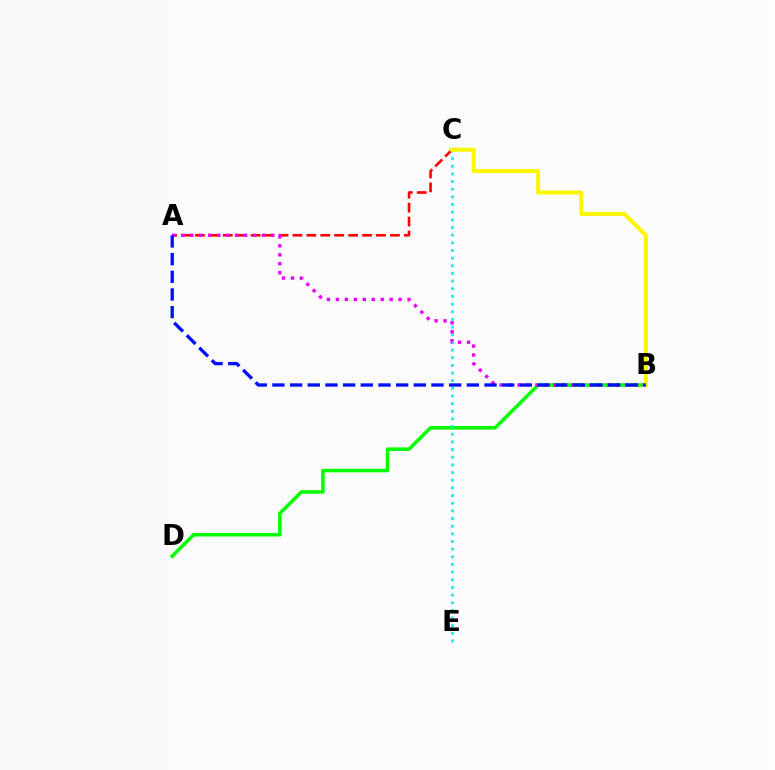{('A', 'C'): [{'color': '#ff0000', 'line_style': 'dashed', 'thickness': 1.89}], ('B', 'D'): [{'color': '#08ff00', 'line_style': 'solid', 'thickness': 2.55}], ('C', 'E'): [{'color': '#00fff6', 'line_style': 'dotted', 'thickness': 2.08}], ('A', 'B'): [{'color': '#ee00ff', 'line_style': 'dotted', 'thickness': 2.43}, {'color': '#0010ff', 'line_style': 'dashed', 'thickness': 2.4}], ('B', 'C'): [{'color': '#fcf500', 'line_style': 'solid', 'thickness': 2.9}]}